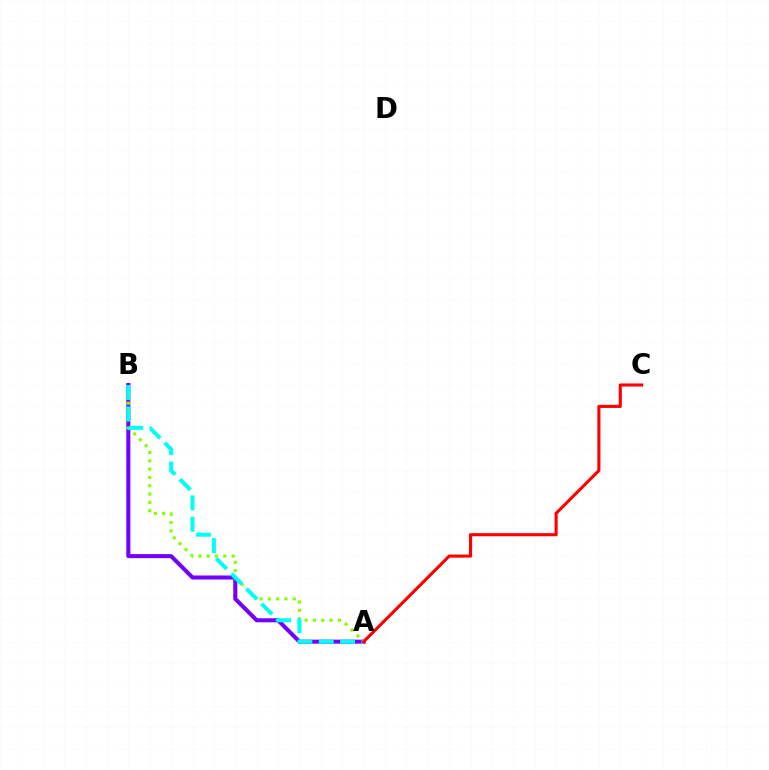{('A', 'B'): [{'color': '#7200ff', 'line_style': 'solid', 'thickness': 2.91}, {'color': '#84ff00', 'line_style': 'dotted', 'thickness': 2.26}, {'color': '#00fff6', 'line_style': 'dashed', 'thickness': 2.9}], ('A', 'C'): [{'color': '#ff0000', 'line_style': 'solid', 'thickness': 2.23}]}